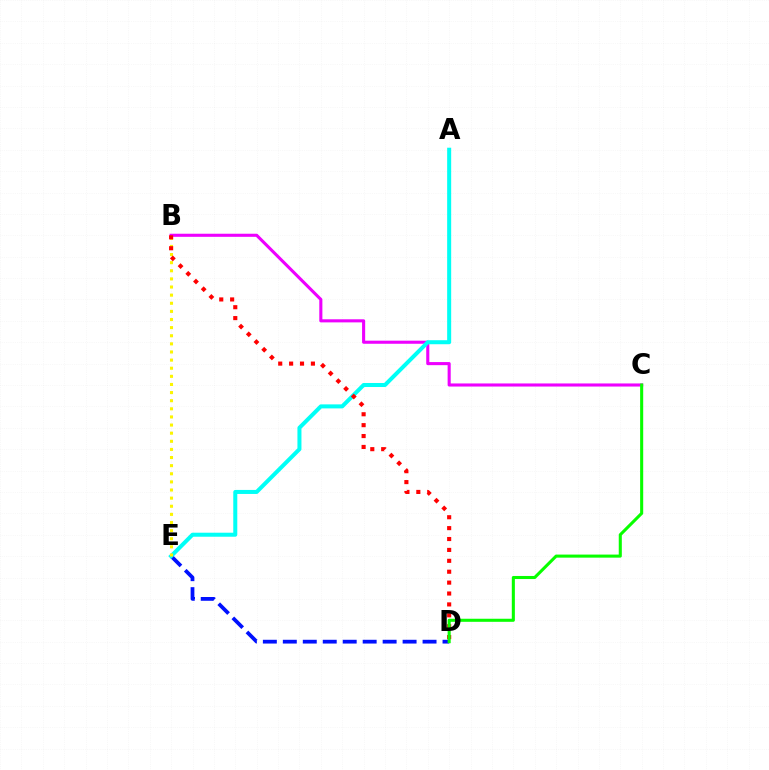{('D', 'E'): [{'color': '#0010ff', 'line_style': 'dashed', 'thickness': 2.71}], ('B', 'C'): [{'color': '#ee00ff', 'line_style': 'solid', 'thickness': 2.22}], ('A', 'E'): [{'color': '#00fff6', 'line_style': 'solid', 'thickness': 2.89}], ('B', 'E'): [{'color': '#fcf500', 'line_style': 'dotted', 'thickness': 2.21}], ('B', 'D'): [{'color': '#ff0000', 'line_style': 'dotted', 'thickness': 2.96}], ('C', 'D'): [{'color': '#08ff00', 'line_style': 'solid', 'thickness': 2.21}]}